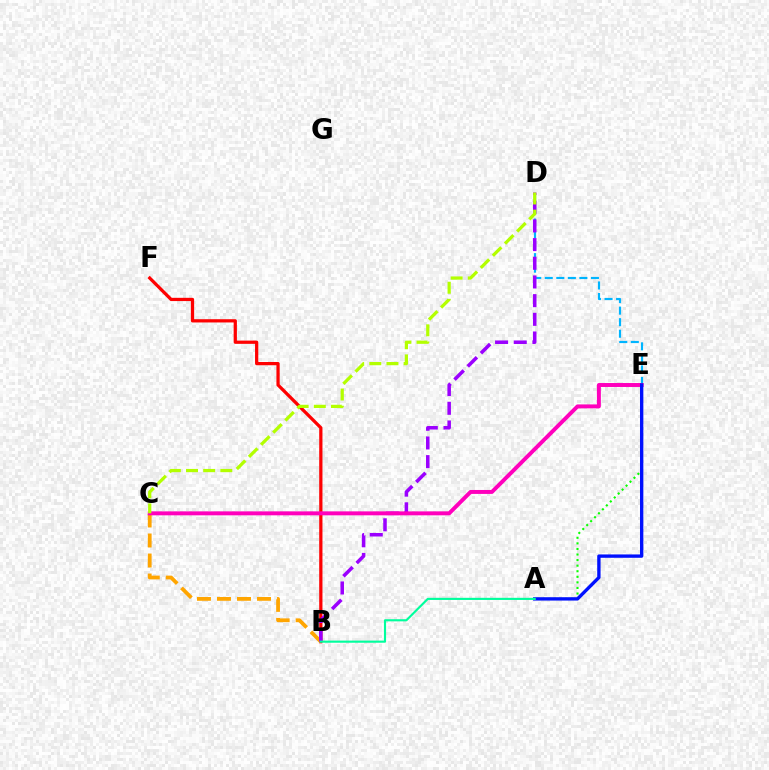{('B', 'F'): [{'color': '#ff0000', 'line_style': 'solid', 'thickness': 2.34}], ('D', 'E'): [{'color': '#00b5ff', 'line_style': 'dashed', 'thickness': 1.57}], ('B', 'C'): [{'color': '#ffa500', 'line_style': 'dashed', 'thickness': 2.72}], ('B', 'D'): [{'color': '#9b00ff', 'line_style': 'dashed', 'thickness': 2.54}], ('A', 'E'): [{'color': '#08ff00', 'line_style': 'dotted', 'thickness': 1.51}, {'color': '#0010ff', 'line_style': 'solid', 'thickness': 2.41}], ('C', 'E'): [{'color': '#ff00bd', 'line_style': 'solid', 'thickness': 2.84}], ('C', 'D'): [{'color': '#b3ff00', 'line_style': 'dashed', 'thickness': 2.33}], ('A', 'B'): [{'color': '#00ff9d', 'line_style': 'solid', 'thickness': 1.54}]}